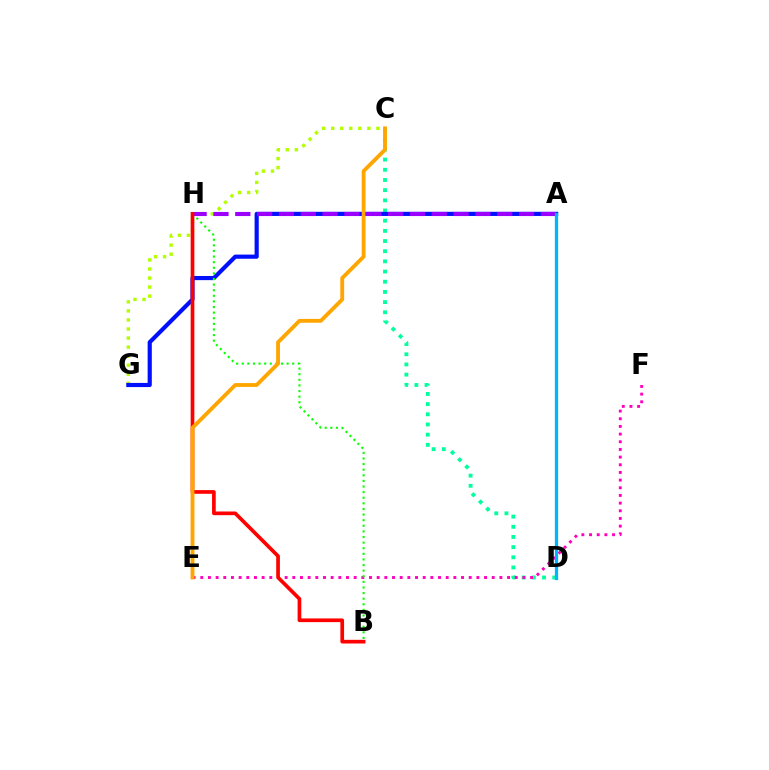{('C', 'D'): [{'color': '#00ff9d', 'line_style': 'dotted', 'thickness': 2.76}], ('E', 'F'): [{'color': '#ff00bd', 'line_style': 'dotted', 'thickness': 2.08}], ('C', 'G'): [{'color': '#b3ff00', 'line_style': 'dotted', 'thickness': 2.46}], ('A', 'G'): [{'color': '#0010ff', 'line_style': 'solid', 'thickness': 3.0}], ('B', 'H'): [{'color': '#08ff00', 'line_style': 'dotted', 'thickness': 1.52}, {'color': '#ff0000', 'line_style': 'solid', 'thickness': 2.65}], ('A', 'H'): [{'color': '#9b00ff', 'line_style': 'dashed', 'thickness': 2.97}], ('A', 'D'): [{'color': '#00b5ff', 'line_style': 'solid', 'thickness': 2.36}], ('C', 'E'): [{'color': '#ffa500', 'line_style': 'solid', 'thickness': 2.77}]}